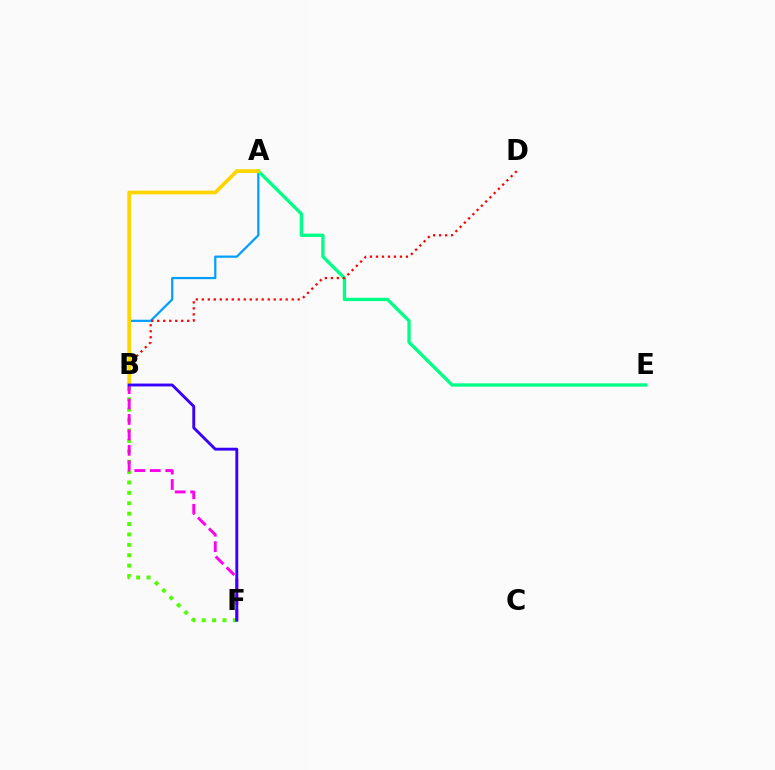{('A', 'B'): [{'color': '#009eff', 'line_style': 'solid', 'thickness': 1.6}, {'color': '#ffd500', 'line_style': 'solid', 'thickness': 2.68}], ('A', 'E'): [{'color': '#00ff86', 'line_style': 'solid', 'thickness': 2.39}], ('B', 'D'): [{'color': '#ff0000', 'line_style': 'dotted', 'thickness': 1.63}], ('B', 'F'): [{'color': '#4fff00', 'line_style': 'dotted', 'thickness': 2.82}, {'color': '#ff00ed', 'line_style': 'dashed', 'thickness': 2.1}, {'color': '#3700ff', 'line_style': 'solid', 'thickness': 2.06}]}